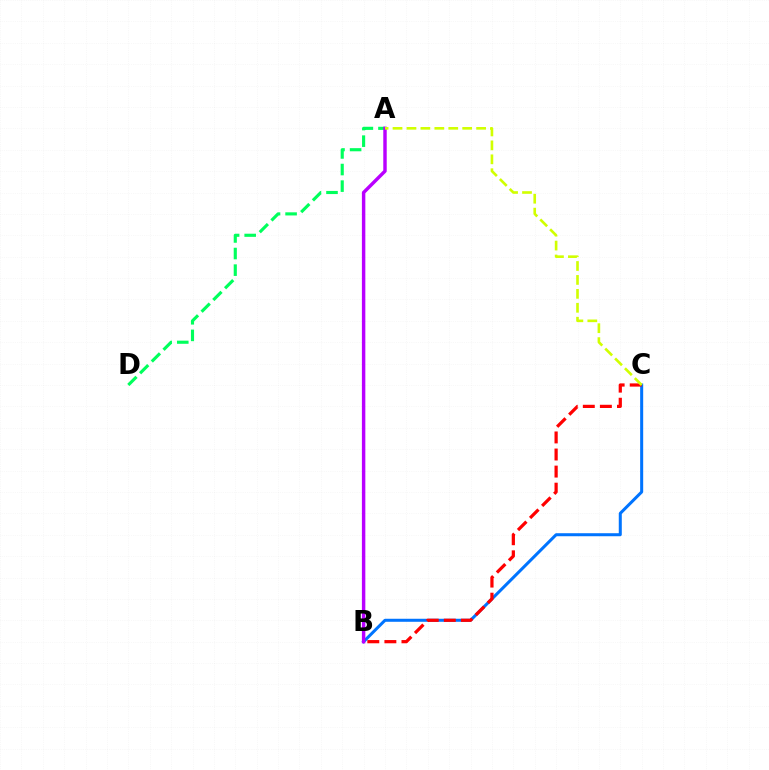{('A', 'D'): [{'color': '#00ff5c', 'line_style': 'dashed', 'thickness': 2.25}], ('B', 'C'): [{'color': '#0074ff', 'line_style': 'solid', 'thickness': 2.18}, {'color': '#ff0000', 'line_style': 'dashed', 'thickness': 2.32}], ('A', 'B'): [{'color': '#b900ff', 'line_style': 'solid', 'thickness': 2.47}], ('A', 'C'): [{'color': '#d1ff00', 'line_style': 'dashed', 'thickness': 1.89}]}